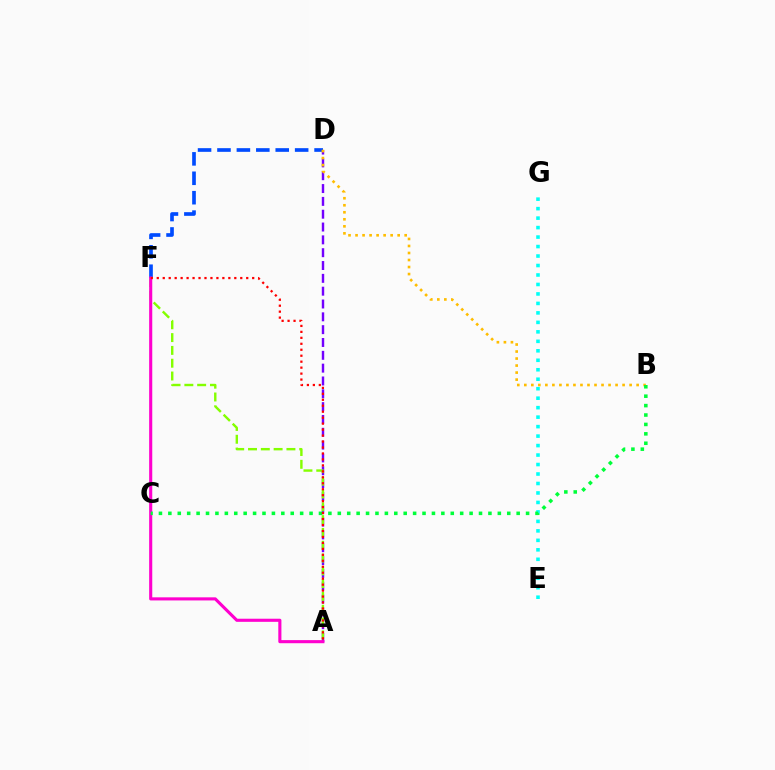{('D', 'F'): [{'color': '#004bff', 'line_style': 'dashed', 'thickness': 2.64}], ('A', 'D'): [{'color': '#7200ff', 'line_style': 'dashed', 'thickness': 1.74}], ('B', 'D'): [{'color': '#ffbd00', 'line_style': 'dotted', 'thickness': 1.91}], ('E', 'G'): [{'color': '#00fff6', 'line_style': 'dotted', 'thickness': 2.57}], ('A', 'F'): [{'color': '#84ff00', 'line_style': 'dashed', 'thickness': 1.74}, {'color': '#ff00cf', 'line_style': 'solid', 'thickness': 2.24}, {'color': '#ff0000', 'line_style': 'dotted', 'thickness': 1.62}], ('B', 'C'): [{'color': '#00ff39', 'line_style': 'dotted', 'thickness': 2.56}]}